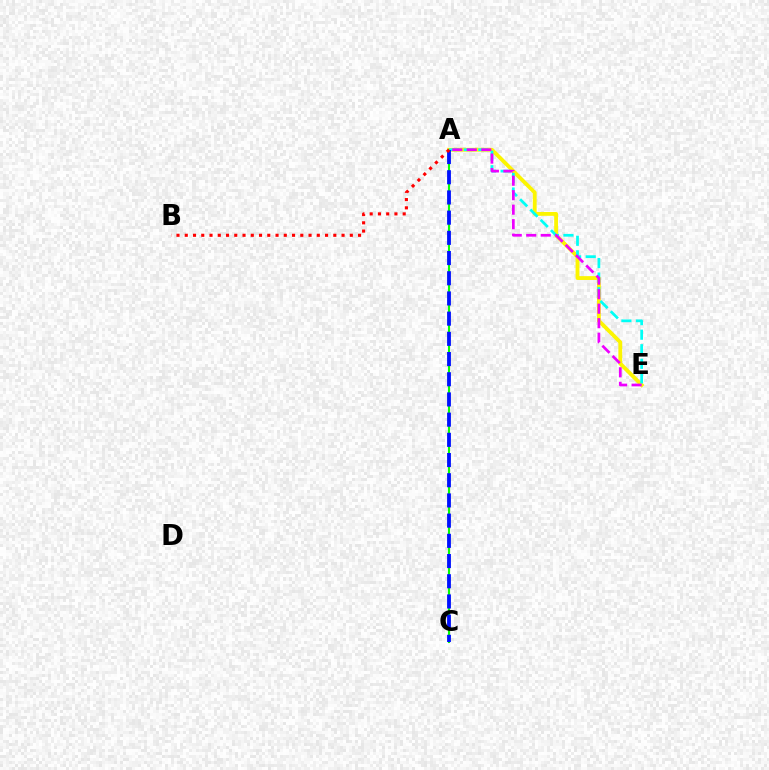{('A', 'E'): [{'color': '#fcf500', 'line_style': 'solid', 'thickness': 2.76}, {'color': '#00fff6', 'line_style': 'dashed', 'thickness': 1.98}, {'color': '#ee00ff', 'line_style': 'dashed', 'thickness': 1.97}], ('A', 'C'): [{'color': '#08ff00', 'line_style': 'solid', 'thickness': 1.52}, {'color': '#0010ff', 'line_style': 'dashed', 'thickness': 2.74}], ('A', 'B'): [{'color': '#ff0000', 'line_style': 'dotted', 'thickness': 2.24}]}